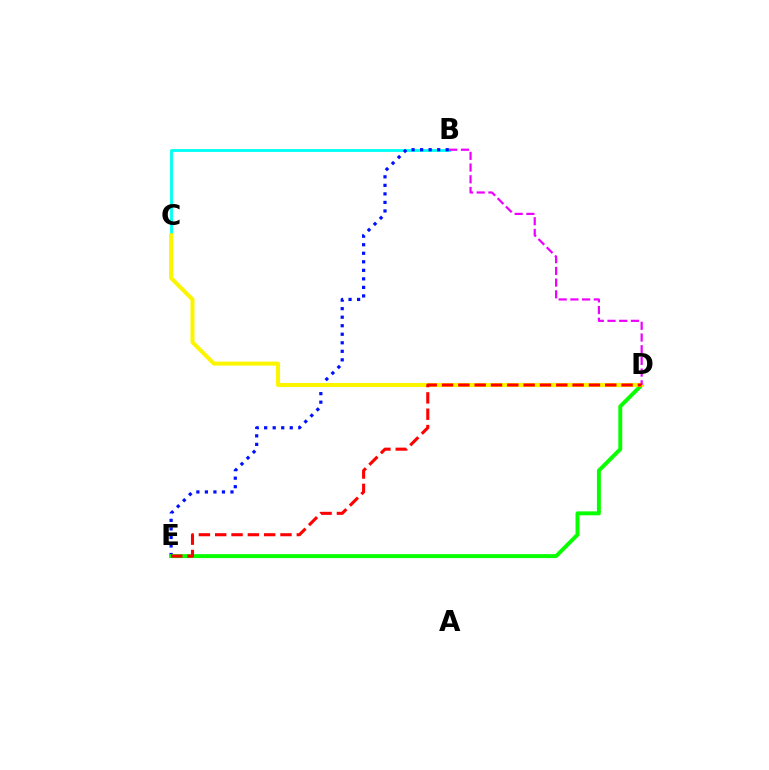{('B', 'C'): [{'color': '#00fff6', 'line_style': 'solid', 'thickness': 2.03}], ('B', 'E'): [{'color': '#0010ff', 'line_style': 'dotted', 'thickness': 2.32}], ('D', 'E'): [{'color': '#08ff00', 'line_style': 'solid', 'thickness': 2.84}, {'color': '#ff0000', 'line_style': 'dashed', 'thickness': 2.22}], ('C', 'D'): [{'color': '#fcf500', 'line_style': 'solid', 'thickness': 2.9}], ('B', 'D'): [{'color': '#ee00ff', 'line_style': 'dashed', 'thickness': 1.59}]}